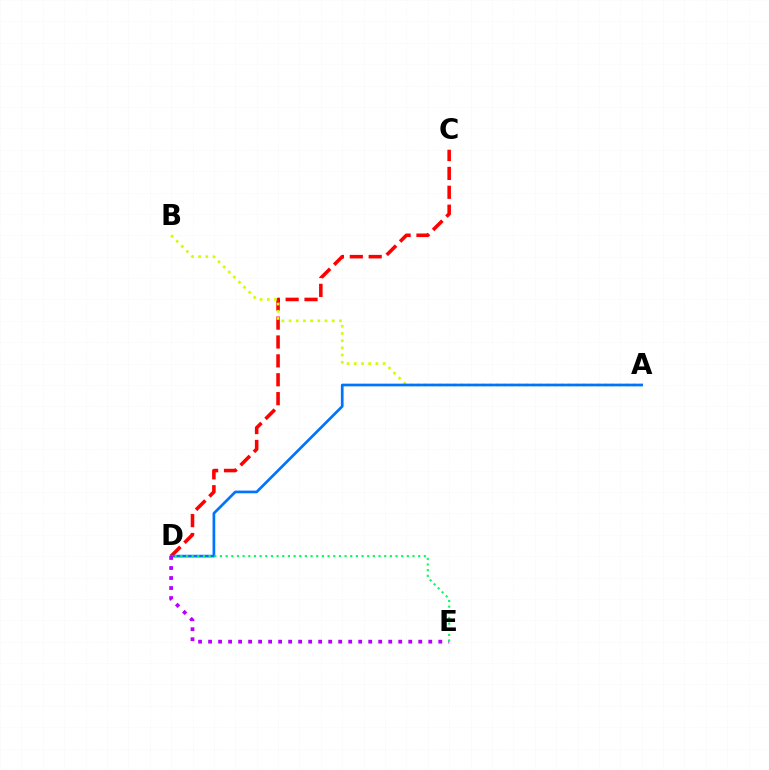{('C', 'D'): [{'color': '#ff0000', 'line_style': 'dashed', 'thickness': 2.57}], ('A', 'B'): [{'color': '#d1ff00', 'line_style': 'dotted', 'thickness': 1.96}], ('A', 'D'): [{'color': '#0074ff', 'line_style': 'solid', 'thickness': 1.95}], ('D', 'E'): [{'color': '#b900ff', 'line_style': 'dotted', 'thickness': 2.72}, {'color': '#00ff5c', 'line_style': 'dotted', 'thickness': 1.54}]}